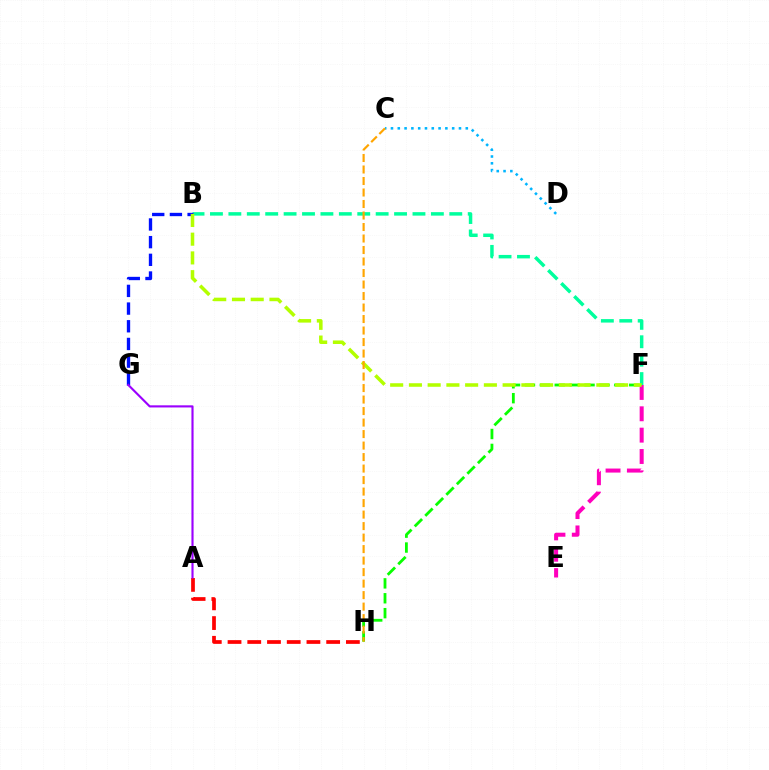{('A', 'H'): [{'color': '#ff0000', 'line_style': 'dashed', 'thickness': 2.68}], ('B', 'F'): [{'color': '#00ff9d', 'line_style': 'dashed', 'thickness': 2.5}, {'color': '#b3ff00', 'line_style': 'dashed', 'thickness': 2.55}], ('E', 'F'): [{'color': '#ff00bd', 'line_style': 'dashed', 'thickness': 2.9}], ('B', 'G'): [{'color': '#0010ff', 'line_style': 'dashed', 'thickness': 2.4}], ('F', 'H'): [{'color': '#08ff00', 'line_style': 'dashed', 'thickness': 2.02}], ('A', 'G'): [{'color': '#9b00ff', 'line_style': 'solid', 'thickness': 1.53}], ('C', 'D'): [{'color': '#00b5ff', 'line_style': 'dotted', 'thickness': 1.85}], ('C', 'H'): [{'color': '#ffa500', 'line_style': 'dashed', 'thickness': 1.56}]}